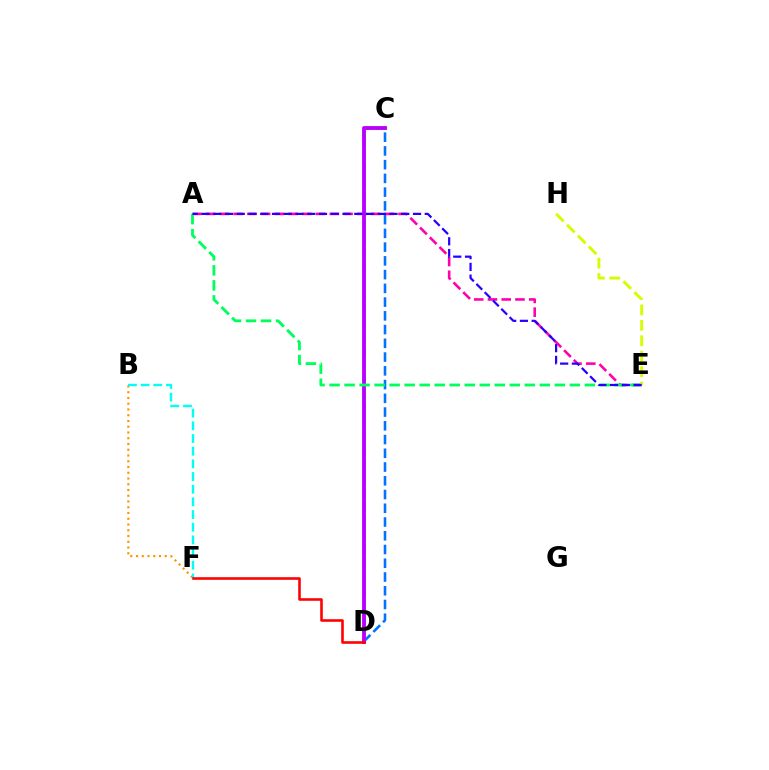{('C', 'D'): [{'color': '#0074ff', 'line_style': 'dashed', 'thickness': 1.87}, {'color': '#3dff00', 'line_style': 'dashed', 'thickness': 1.91}, {'color': '#b900ff', 'line_style': 'solid', 'thickness': 2.76}], ('A', 'E'): [{'color': '#ff00ac', 'line_style': 'dashed', 'thickness': 1.87}, {'color': '#00ff5c', 'line_style': 'dashed', 'thickness': 2.04}, {'color': '#2500ff', 'line_style': 'dashed', 'thickness': 1.6}], ('B', 'F'): [{'color': '#ff9400', 'line_style': 'dotted', 'thickness': 1.56}, {'color': '#00fff6', 'line_style': 'dashed', 'thickness': 1.72}], ('E', 'H'): [{'color': '#d1ff00', 'line_style': 'dashed', 'thickness': 2.09}], ('D', 'F'): [{'color': '#ff0000', 'line_style': 'solid', 'thickness': 1.86}]}